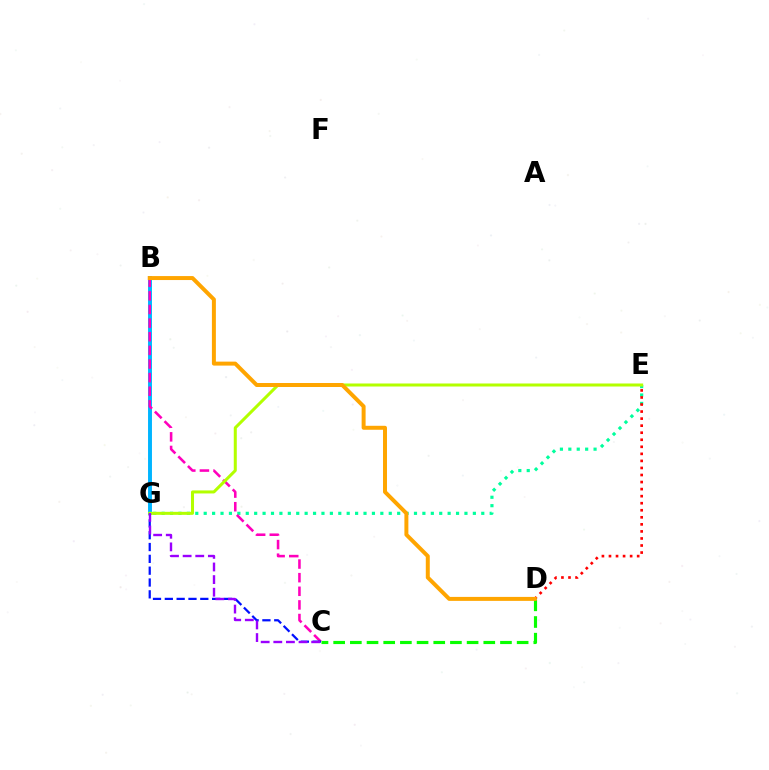{('E', 'G'): [{'color': '#00ff9d', 'line_style': 'dotted', 'thickness': 2.29}, {'color': '#b3ff00', 'line_style': 'solid', 'thickness': 2.18}], ('B', 'G'): [{'color': '#00b5ff', 'line_style': 'solid', 'thickness': 2.82}], ('D', 'E'): [{'color': '#ff0000', 'line_style': 'dotted', 'thickness': 1.92}], ('B', 'C'): [{'color': '#ff00bd', 'line_style': 'dashed', 'thickness': 1.85}], ('C', 'G'): [{'color': '#0010ff', 'line_style': 'dashed', 'thickness': 1.61}, {'color': '#9b00ff', 'line_style': 'dashed', 'thickness': 1.71}], ('C', 'D'): [{'color': '#08ff00', 'line_style': 'dashed', 'thickness': 2.27}], ('B', 'D'): [{'color': '#ffa500', 'line_style': 'solid', 'thickness': 2.86}]}